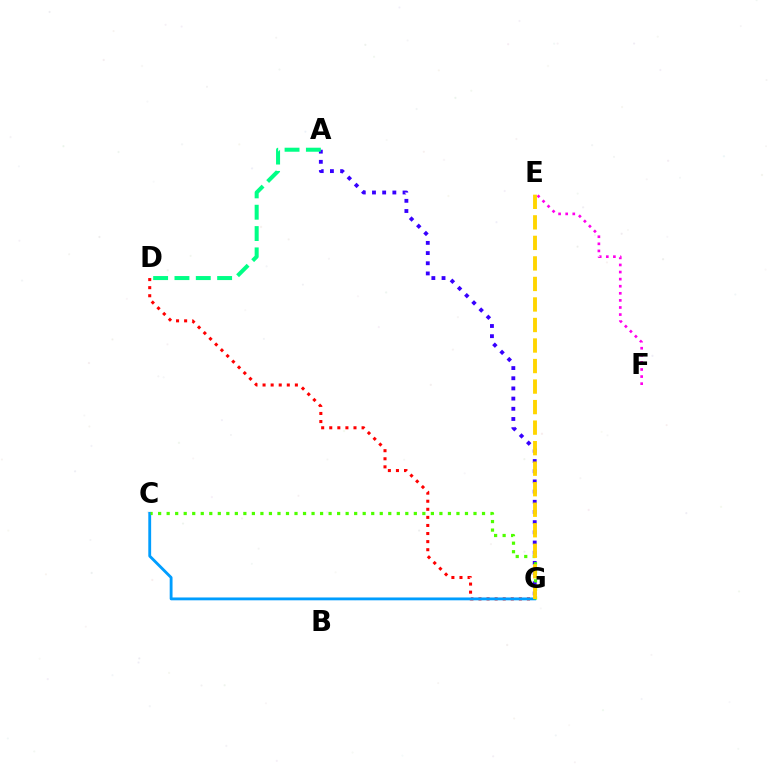{('A', 'G'): [{'color': '#3700ff', 'line_style': 'dotted', 'thickness': 2.77}], ('A', 'D'): [{'color': '#00ff86', 'line_style': 'dashed', 'thickness': 2.9}], ('D', 'G'): [{'color': '#ff0000', 'line_style': 'dotted', 'thickness': 2.19}], ('C', 'G'): [{'color': '#009eff', 'line_style': 'solid', 'thickness': 2.04}, {'color': '#4fff00', 'line_style': 'dotted', 'thickness': 2.32}], ('E', 'F'): [{'color': '#ff00ed', 'line_style': 'dotted', 'thickness': 1.93}], ('E', 'G'): [{'color': '#ffd500', 'line_style': 'dashed', 'thickness': 2.79}]}